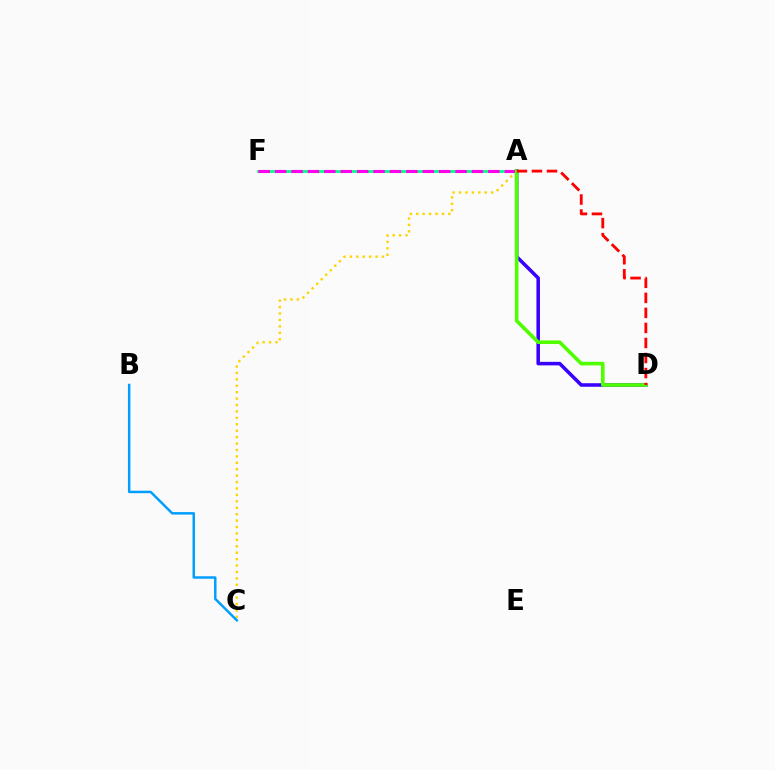{('A', 'C'): [{'color': '#ffd500', 'line_style': 'dotted', 'thickness': 1.74}], ('A', 'F'): [{'color': '#00ff86', 'line_style': 'solid', 'thickness': 1.98}, {'color': '#ff00ed', 'line_style': 'dashed', 'thickness': 2.23}], ('A', 'D'): [{'color': '#3700ff', 'line_style': 'solid', 'thickness': 2.54}, {'color': '#4fff00', 'line_style': 'solid', 'thickness': 2.6}, {'color': '#ff0000', 'line_style': 'dashed', 'thickness': 2.04}], ('B', 'C'): [{'color': '#009eff', 'line_style': 'solid', 'thickness': 1.78}]}